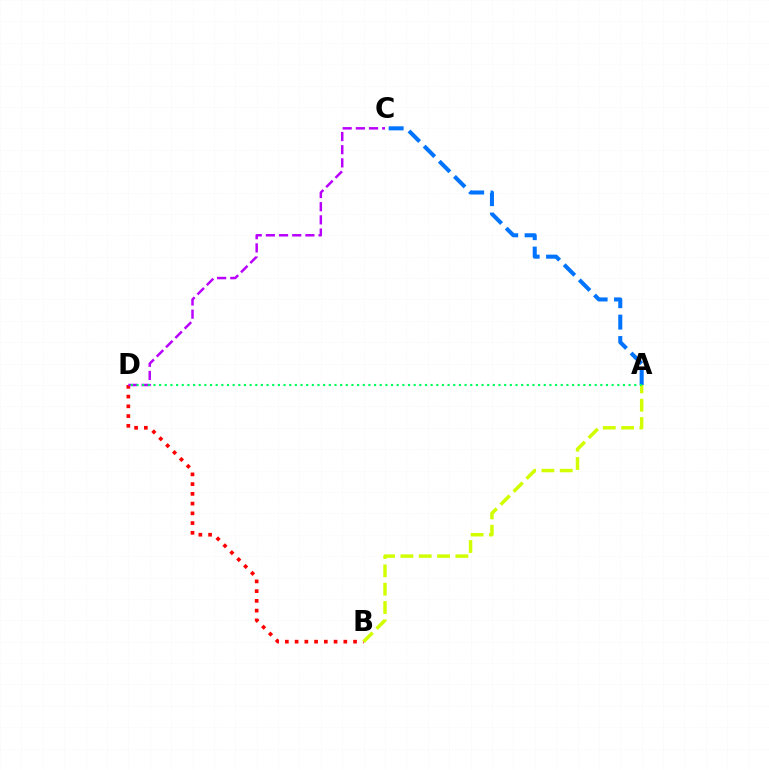{('B', 'D'): [{'color': '#ff0000', 'line_style': 'dotted', 'thickness': 2.65}], ('A', 'C'): [{'color': '#0074ff', 'line_style': 'dashed', 'thickness': 2.91}], ('C', 'D'): [{'color': '#b900ff', 'line_style': 'dashed', 'thickness': 1.79}], ('A', 'B'): [{'color': '#d1ff00', 'line_style': 'dashed', 'thickness': 2.49}], ('A', 'D'): [{'color': '#00ff5c', 'line_style': 'dotted', 'thickness': 1.54}]}